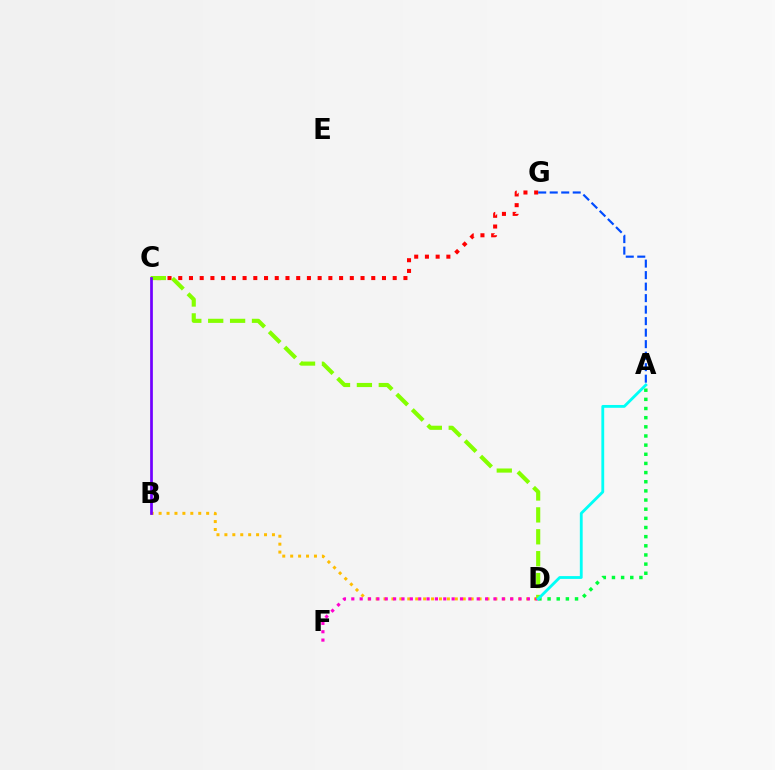{('B', 'D'): [{'color': '#ffbd00', 'line_style': 'dotted', 'thickness': 2.15}], ('A', 'D'): [{'color': '#00ff39', 'line_style': 'dotted', 'thickness': 2.49}, {'color': '#00fff6', 'line_style': 'solid', 'thickness': 2.03}], ('C', 'G'): [{'color': '#ff0000', 'line_style': 'dotted', 'thickness': 2.91}], ('D', 'F'): [{'color': '#ff00cf', 'line_style': 'dotted', 'thickness': 2.27}], ('C', 'D'): [{'color': '#84ff00', 'line_style': 'dashed', 'thickness': 2.97}], ('B', 'C'): [{'color': '#7200ff', 'line_style': 'solid', 'thickness': 1.96}], ('A', 'G'): [{'color': '#004bff', 'line_style': 'dashed', 'thickness': 1.56}]}